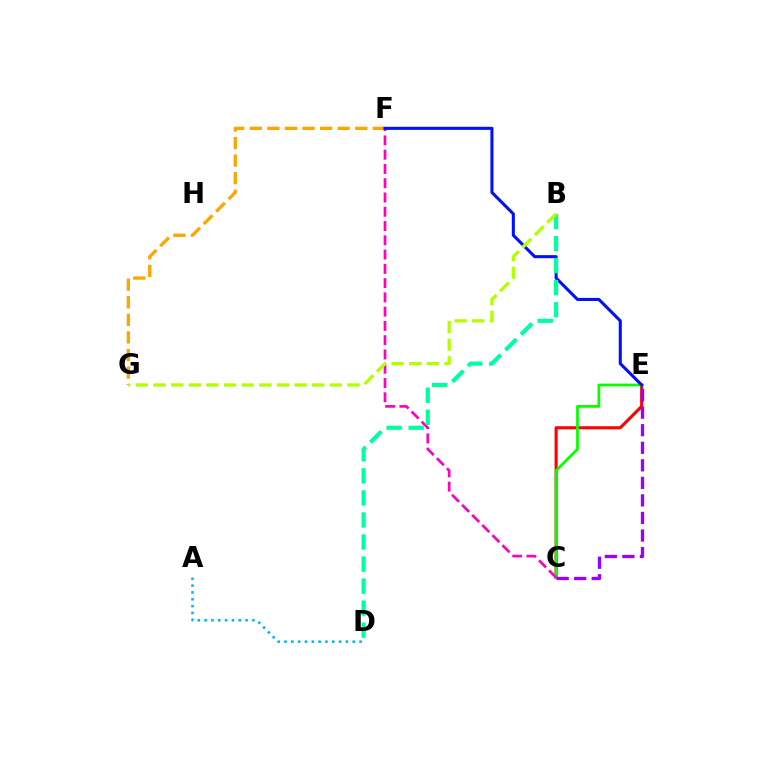{('C', 'E'): [{'color': '#ff0000', 'line_style': 'solid', 'thickness': 2.23}, {'color': '#08ff00', 'line_style': 'solid', 'thickness': 2.0}, {'color': '#9b00ff', 'line_style': 'dashed', 'thickness': 2.38}], ('A', 'D'): [{'color': '#00b5ff', 'line_style': 'dotted', 'thickness': 1.85}], ('C', 'F'): [{'color': '#ff00bd', 'line_style': 'dashed', 'thickness': 1.94}], ('F', 'G'): [{'color': '#ffa500', 'line_style': 'dashed', 'thickness': 2.39}], ('E', 'F'): [{'color': '#0010ff', 'line_style': 'solid', 'thickness': 2.2}], ('B', 'D'): [{'color': '#00ff9d', 'line_style': 'dashed', 'thickness': 2.99}], ('B', 'G'): [{'color': '#b3ff00', 'line_style': 'dashed', 'thickness': 2.4}]}